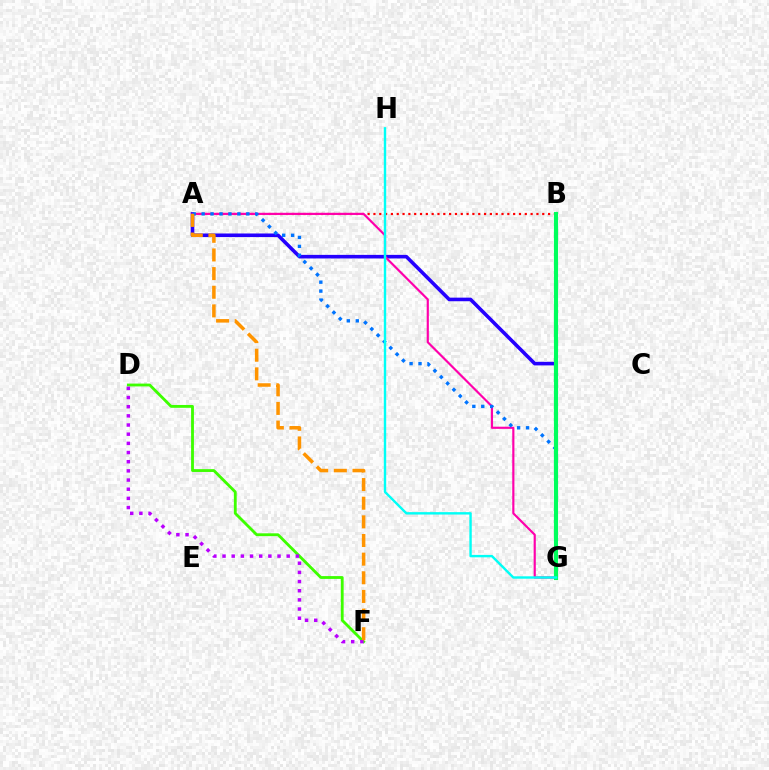{('A', 'B'): [{'color': '#ff0000', 'line_style': 'dotted', 'thickness': 1.58}], ('D', 'F'): [{'color': '#3dff00', 'line_style': 'solid', 'thickness': 2.04}, {'color': '#b900ff', 'line_style': 'dotted', 'thickness': 2.49}], ('A', 'G'): [{'color': '#2500ff', 'line_style': 'solid', 'thickness': 2.58}, {'color': '#ff00ac', 'line_style': 'solid', 'thickness': 1.56}, {'color': '#0074ff', 'line_style': 'dotted', 'thickness': 2.43}], ('B', 'G'): [{'color': '#d1ff00', 'line_style': 'dotted', 'thickness': 2.04}, {'color': '#00ff5c', 'line_style': 'solid', 'thickness': 2.97}], ('A', 'F'): [{'color': '#ff9400', 'line_style': 'dashed', 'thickness': 2.53}], ('G', 'H'): [{'color': '#00fff6', 'line_style': 'solid', 'thickness': 1.73}]}